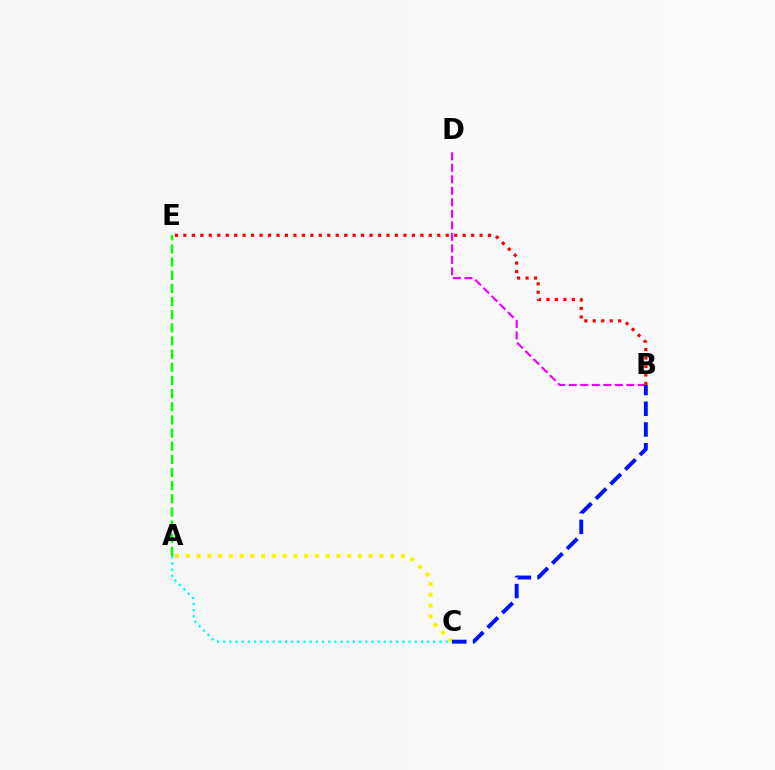{('B', 'D'): [{'color': '#ee00ff', 'line_style': 'dashed', 'thickness': 1.56}], ('A', 'C'): [{'color': '#fcf500', 'line_style': 'dotted', 'thickness': 2.92}, {'color': '#00fff6', 'line_style': 'dotted', 'thickness': 1.68}], ('B', 'C'): [{'color': '#0010ff', 'line_style': 'dashed', 'thickness': 2.81}], ('B', 'E'): [{'color': '#ff0000', 'line_style': 'dotted', 'thickness': 2.3}], ('A', 'E'): [{'color': '#08ff00', 'line_style': 'dashed', 'thickness': 1.79}]}